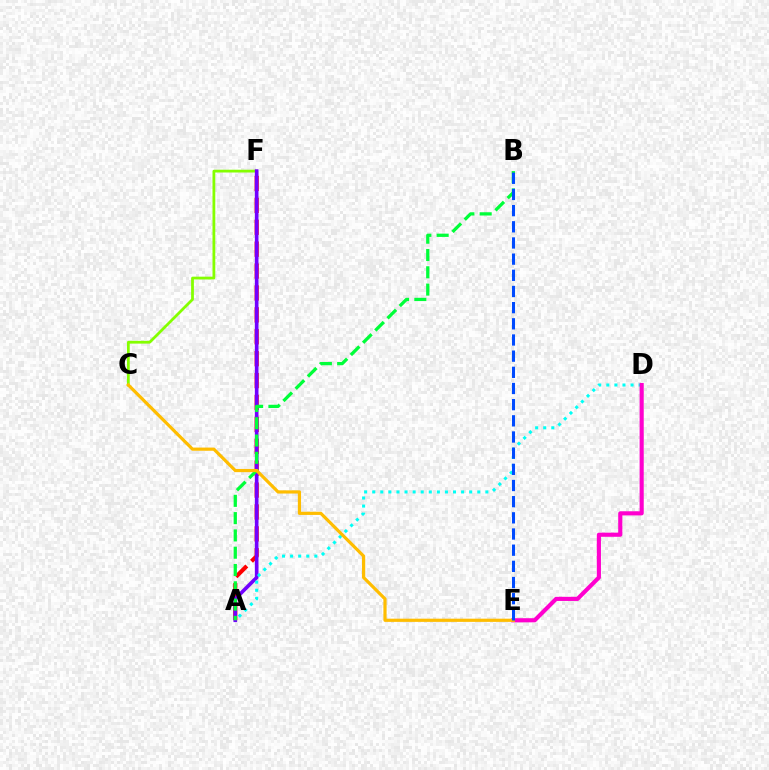{('A', 'F'): [{'color': '#ff0000', 'line_style': 'dashed', 'thickness': 2.98}, {'color': '#7200ff', 'line_style': 'solid', 'thickness': 2.62}], ('C', 'F'): [{'color': '#84ff00', 'line_style': 'solid', 'thickness': 2.0}], ('A', 'D'): [{'color': '#00fff6', 'line_style': 'dotted', 'thickness': 2.2}], ('A', 'B'): [{'color': '#00ff39', 'line_style': 'dashed', 'thickness': 2.35}], ('D', 'E'): [{'color': '#ff00cf', 'line_style': 'solid', 'thickness': 2.97}], ('C', 'E'): [{'color': '#ffbd00', 'line_style': 'solid', 'thickness': 2.3}], ('B', 'E'): [{'color': '#004bff', 'line_style': 'dashed', 'thickness': 2.2}]}